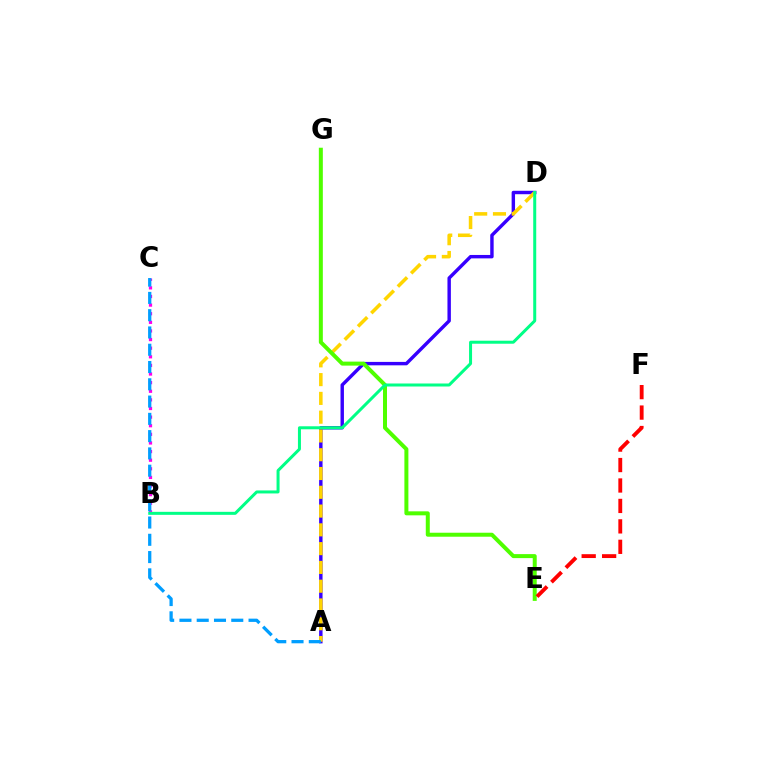{('B', 'C'): [{'color': '#ff00ed', 'line_style': 'dotted', 'thickness': 2.34}], ('A', 'D'): [{'color': '#3700ff', 'line_style': 'solid', 'thickness': 2.46}, {'color': '#ffd500', 'line_style': 'dashed', 'thickness': 2.55}], ('E', 'G'): [{'color': '#4fff00', 'line_style': 'solid', 'thickness': 2.88}], ('B', 'D'): [{'color': '#00ff86', 'line_style': 'solid', 'thickness': 2.16}], ('A', 'C'): [{'color': '#009eff', 'line_style': 'dashed', 'thickness': 2.35}], ('E', 'F'): [{'color': '#ff0000', 'line_style': 'dashed', 'thickness': 2.78}]}